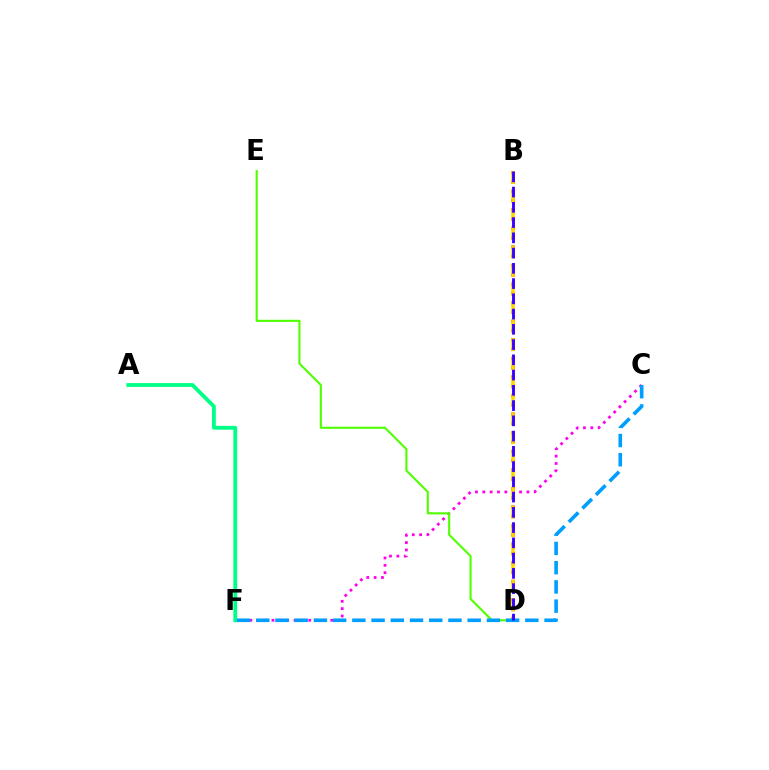{('C', 'F'): [{'color': '#ff00ed', 'line_style': 'dotted', 'thickness': 2.0}, {'color': '#009eff', 'line_style': 'dashed', 'thickness': 2.61}], ('B', 'D'): [{'color': '#ff0000', 'line_style': 'dotted', 'thickness': 2.52}, {'color': '#ffd500', 'line_style': 'dashed', 'thickness': 2.52}, {'color': '#3700ff', 'line_style': 'dashed', 'thickness': 2.07}], ('A', 'F'): [{'color': '#00ff86', 'line_style': 'solid', 'thickness': 2.75}], ('D', 'E'): [{'color': '#4fff00', 'line_style': 'solid', 'thickness': 1.51}]}